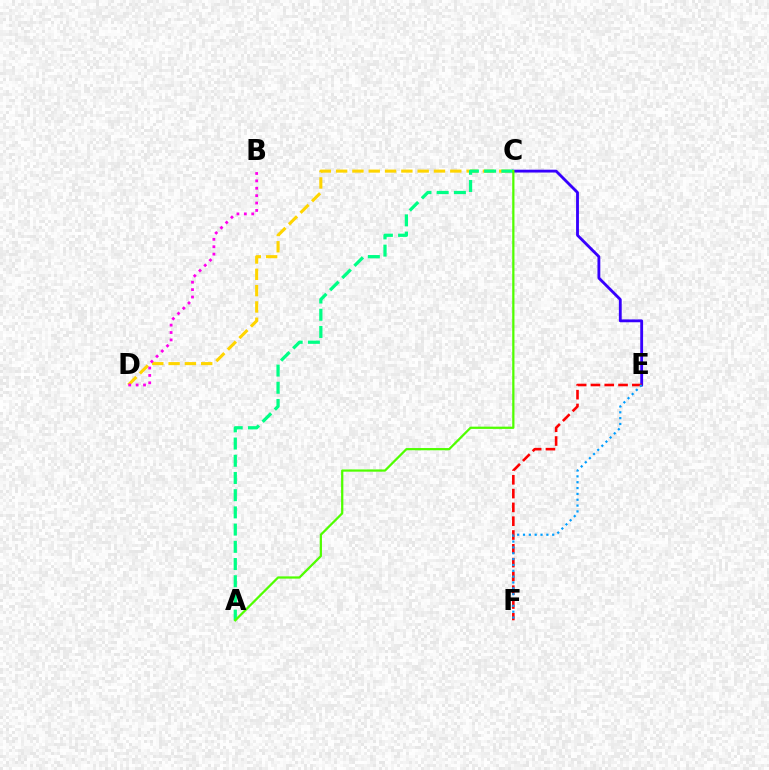{('C', 'D'): [{'color': '#ffd500', 'line_style': 'dashed', 'thickness': 2.22}], ('B', 'D'): [{'color': '#ff00ed', 'line_style': 'dotted', 'thickness': 2.01}], ('C', 'E'): [{'color': '#3700ff', 'line_style': 'solid', 'thickness': 2.05}], ('E', 'F'): [{'color': '#ff0000', 'line_style': 'dashed', 'thickness': 1.88}, {'color': '#009eff', 'line_style': 'dotted', 'thickness': 1.59}], ('A', 'C'): [{'color': '#00ff86', 'line_style': 'dashed', 'thickness': 2.34}, {'color': '#4fff00', 'line_style': 'solid', 'thickness': 1.62}]}